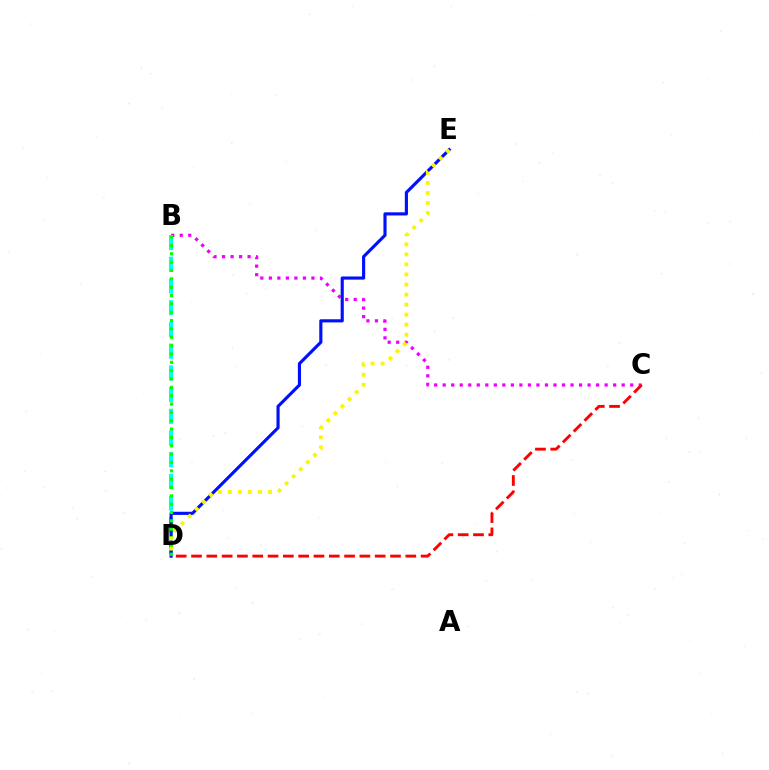{('B', 'C'): [{'color': '#ee00ff', 'line_style': 'dotted', 'thickness': 2.32}], ('B', 'D'): [{'color': '#00fff6', 'line_style': 'dashed', 'thickness': 2.95}, {'color': '#08ff00', 'line_style': 'dotted', 'thickness': 2.27}], ('C', 'D'): [{'color': '#ff0000', 'line_style': 'dashed', 'thickness': 2.08}], ('D', 'E'): [{'color': '#0010ff', 'line_style': 'solid', 'thickness': 2.26}, {'color': '#fcf500', 'line_style': 'dotted', 'thickness': 2.73}]}